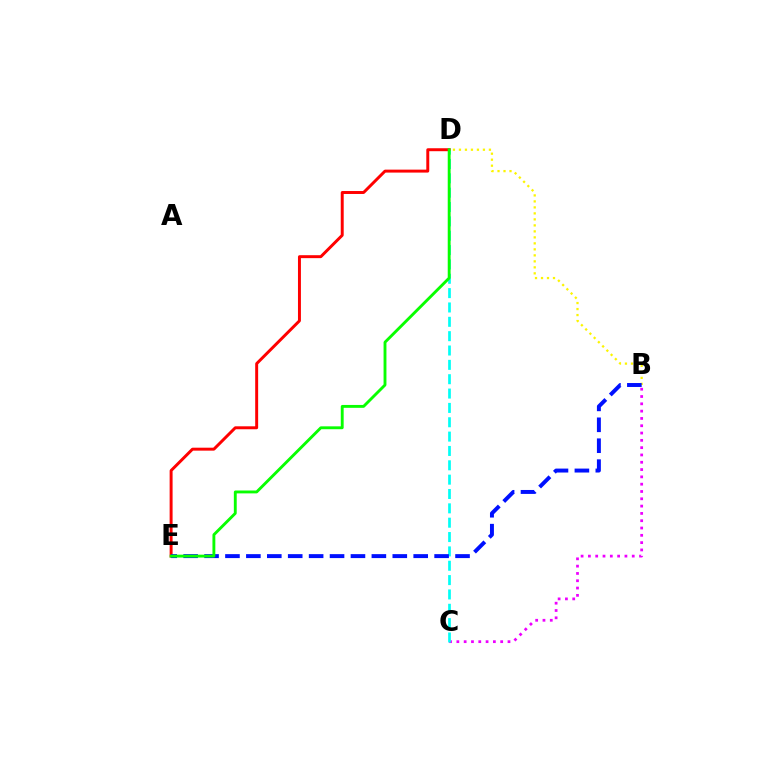{('D', 'E'): [{'color': '#ff0000', 'line_style': 'solid', 'thickness': 2.13}, {'color': '#08ff00', 'line_style': 'solid', 'thickness': 2.07}], ('B', 'C'): [{'color': '#ee00ff', 'line_style': 'dotted', 'thickness': 1.99}], ('B', 'D'): [{'color': '#fcf500', 'line_style': 'dotted', 'thickness': 1.63}], ('C', 'D'): [{'color': '#00fff6', 'line_style': 'dashed', 'thickness': 1.95}], ('B', 'E'): [{'color': '#0010ff', 'line_style': 'dashed', 'thickness': 2.84}]}